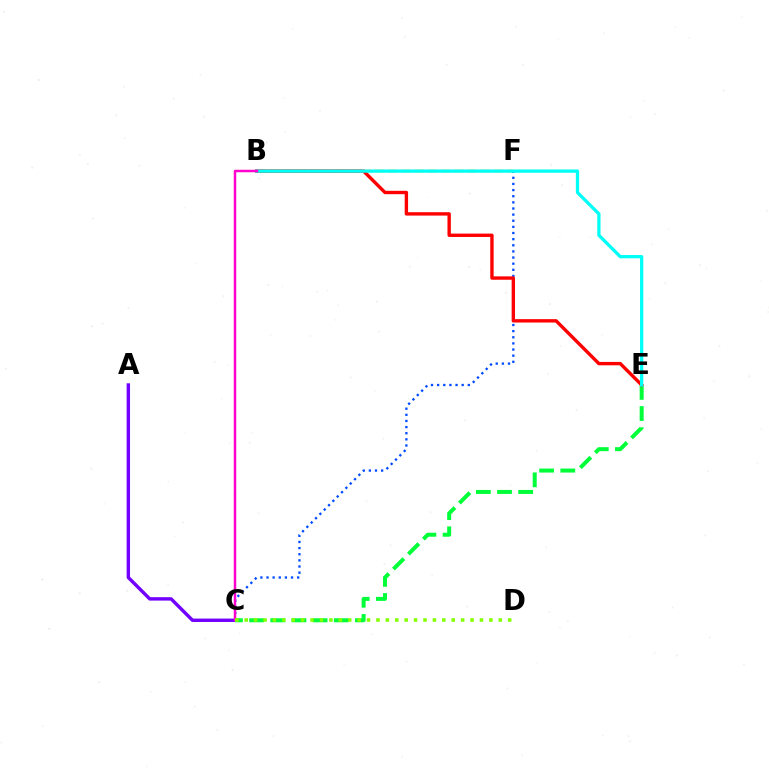{('B', 'F'): [{'color': '#ffbd00', 'line_style': 'dashed', 'thickness': 1.79}], ('A', 'C'): [{'color': '#7200ff', 'line_style': 'solid', 'thickness': 2.45}], ('C', 'F'): [{'color': '#004bff', 'line_style': 'dotted', 'thickness': 1.67}], ('C', 'E'): [{'color': '#00ff39', 'line_style': 'dashed', 'thickness': 2.88}], ('B', 'E'): [{'color': '#ff0000', 'line_style': 'solid', 'thickness': 2.43}, {'color': '#00fff6', 'line_style': 'solid', 'thickness': 2.36}], ('B', 'C'): [{'color': '#ff00cf', 'line_style': 'solid', 'thickness': 1.79}], ('C', 'D'): [{'color': '#84ff00', 'line_style': 'dotted', 'thickness': 2.56}]}